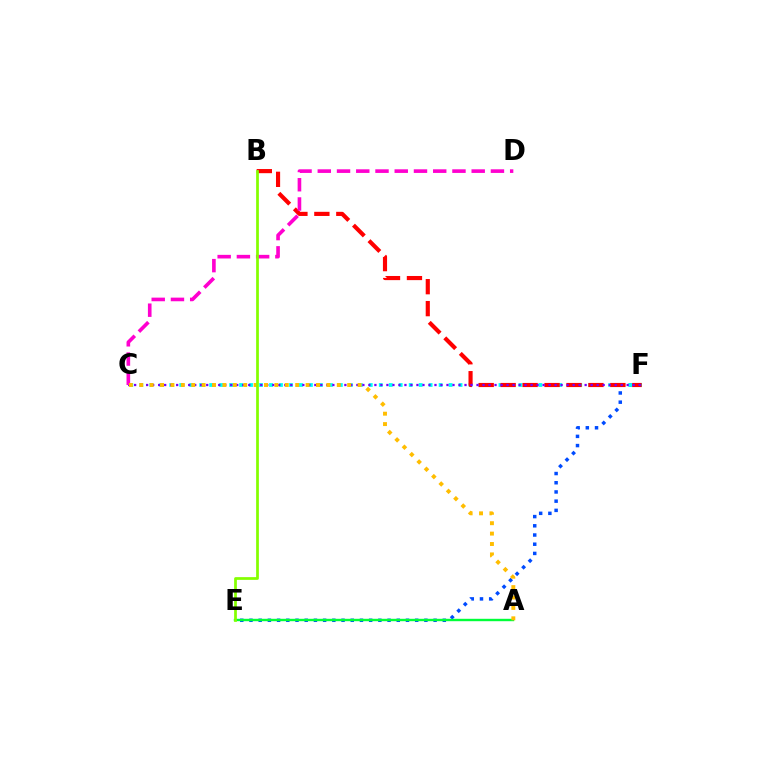{('E', 'F'): [{'color': '#004bff', 'line_style': 'dotted', 'thickness': 2.5}], ('C', 'F'): [{'color': '#00fff6', 'line_style': 'dotted', 'thickness': 2.71}, {'color': '#7200ff', 'line_style': 'dotted', 'thickness': 1.63}], ('A', 'E'): [{'color': '#00ff39', 'line_style': 'solid', 'thickness': 1.73}], ('B', 'F'): [{'color': '#ff0000', 'line_style': 'dashed', 'thickness': 2.98}], ('C', 'D'): [{'color': '#ff00cf', 'line_style': 'dashed', 'thickness': 2.61}], ('A', 'C'): [{'color': '#ffbd00', 'line_style': 'dotted', 'thickness': 2.82}], ('B', 'E'): [{'color': '#84ff00', 'line_style': 'solid', 'thickness': 1.97}]}